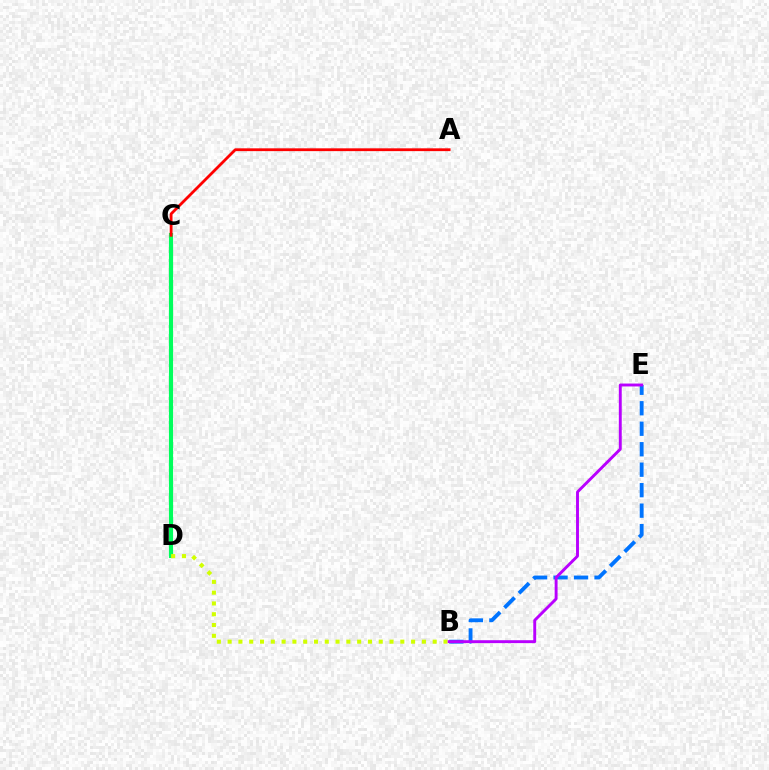{('C', 'D'): [{'color': '#00ff5c', 'line_style': 'solid', 'thickness': 2.99}], ('A', 'C'): [{'color': '#ff0000', 'line_style': 'solid', 'thickness': 2.01}], ('B', 'E'): [{'color': '#0074ff', 'line_style': 'dashed', 'thickness': 2.78}, {'color': '#b900ff', 'line_style': 'solid', 'thickness': 2.09}], ('B', 'D'): [{'color': '#d1ff00', 'line_style': 'dotted', 'thickness': 2.93}]}